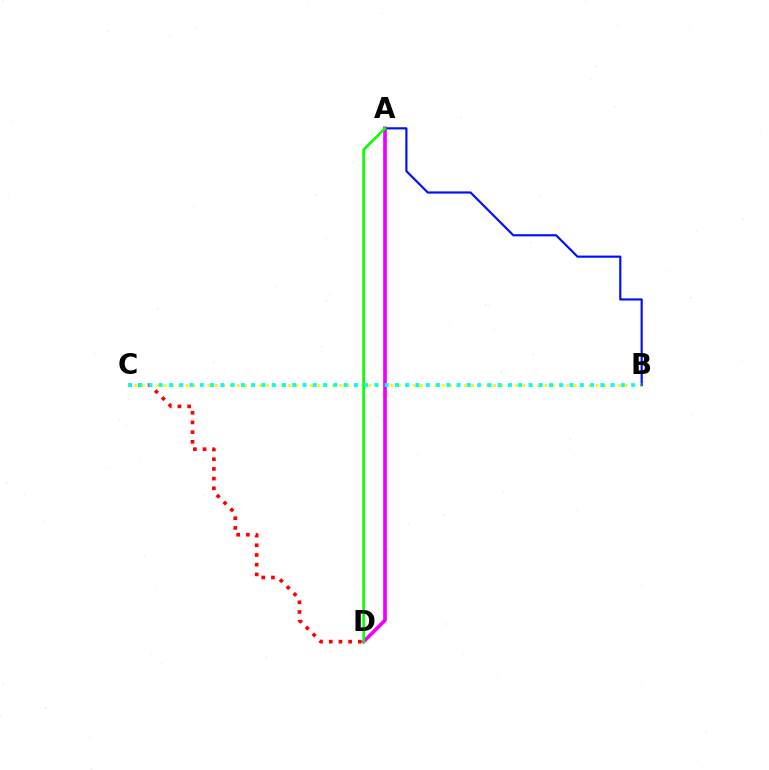{('B', 'C'): [{'color': '#fcf500', 'line_style': 'dotted', 'thickness': 1.99}, {'color': '#00fff6', 'line_style': 'dotted', 'thickness': 2.79}], ('A', 'D'): [{'color': '#ee00ff', 'line_style': 'solid', 'thickness': 2.64}, {'color': '#08ff00', 'line_style': 'solid', 'thickness': 1.89}], ('C', 'D'): [{'color': '#ff0000', 'line_style': 'dotted', 'thickness': 2.63}], ('A', 'B'): [{'color': '#0010ff', 'line_style': 'solid', 'thickness': 1.56}]}